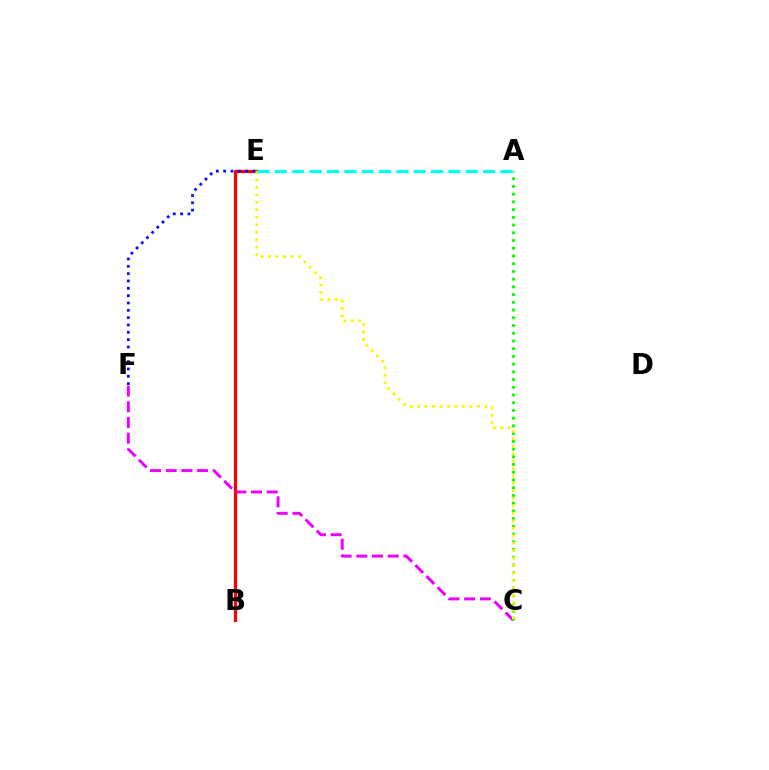{('C', 'F'): [{'color': '#ee00ff', 'line_style': 'dashed', 'thickness': 2.13}], ('A', 'C'): [{'color': '#08ff00', 'line_style': 'dotted', 'thickness': 2.1}], ('B', 'E'): [{'color': '#ff0000', 'line_style': 'solid', 'thickness': 2.34}], ('C', 'E'): [{'color': '#fcf500', 'line_style': 'dotted', 'thickness': 2.03}], ('E', 'F'): [{'color': '#0010ff', 'line_style': 'dotted', 'thickness': 1.99}], ('A', 'E'): [{'color': '#00fff6', 'line_style': 'dashed', 'thickness': 2.36}]}